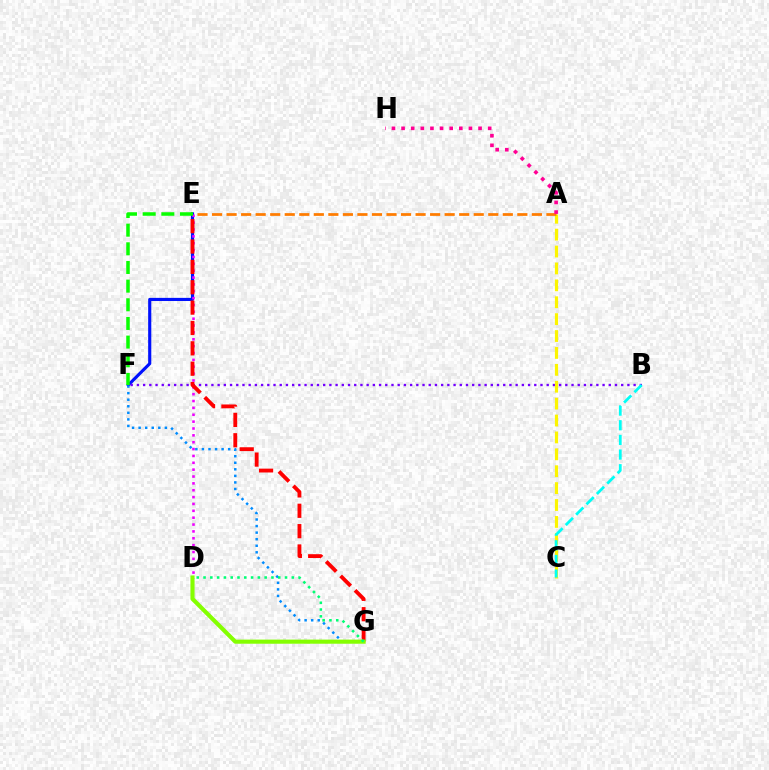{('E', 'F'): [{'color': '#0010ff', 'line_style': 'solid', 'thickness': 2.26}, {'color': '#08ff00', 'line_style': 'dashed', 'thickness': 2.53}], ('D', 'E'): [{'color': '#ee00ff', 'line_style': 'dotted', 'thickness': 1.86}], ('F', 'G'): [{'color': '#008cff', 'line_style': 'dotted', 'thickness': 1.78}], ('B', 'F'): [{'color': '#7200ff', 'line_style': 'dotted', 'thickness': 1.69}], ('E', 'G'): [{'color': '#ff0000', 'line_style': 'dashed', 'thickness': 2.77}], ('A', 'C'): [{'color': '#fcf500', 'line_style': 'dashed', 'thickness': 2.3}], ('D', 'G'): [{'color': '#84ff00', 'line_style': 'solid', 'thickness': 2.97}, {'color': '#00ff74', 'line_style': 'dotted', 'thickness': 1.84}], ('A', 'E'): [{'color': '#ff7c00', 'line_style': 'dashed', 'thickness': 1.97}], ('A', 'H'): [{'color': '#ff0094', 'line_style': 'dotted', 'thickness': 2.61}], ('B', 'C'): [{'color': '#00fff6', 'line_style': 'dashed', 'thickness': 1.99}]}